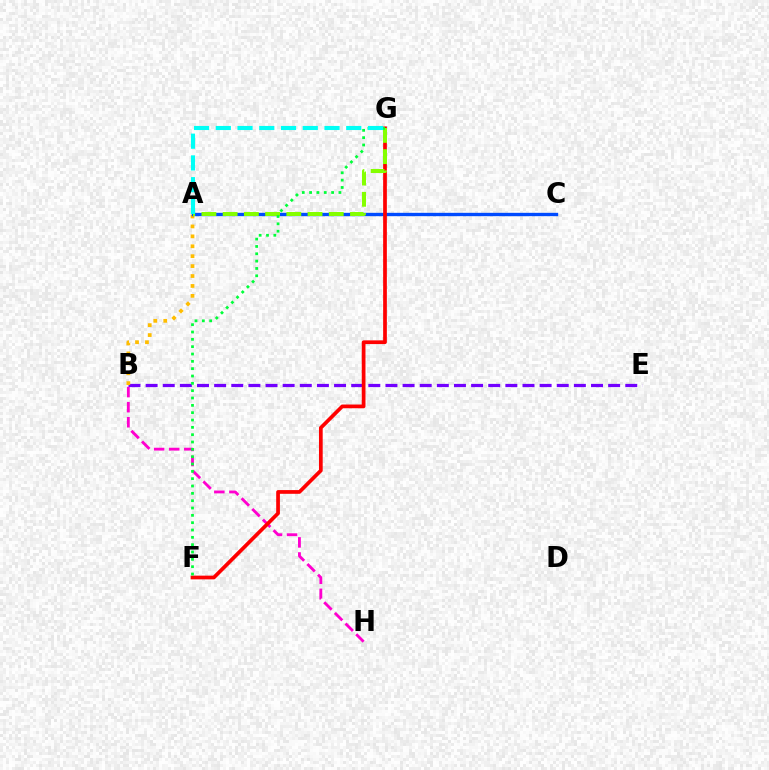{('B', 'H'): [{'color': '#ff00cf', 'line_style': 'dashed', 'thickness': 2.05}], ('B', 'E'): [{'color': '#7200ff', 'line_style': 'dashed', 'thickness': 2.33}], ('A', 'B'): [{'color': '#ffbd00', 'line_style': 'dotted', 'thickness': 2.7}], ('A', 'C'): [{'color': '#004bff', 'line_style': 'solid', 'thickness': 2.41}], ('F', 'G'): [{'color': '#ff0000', 'line_style': 'solid', 'thickness': 2.68}, {'color': '#00ff39', 'line_style': 'dotted', 'thickness': 1.99}], ('A', 'G'): [{'color': '#84ff00', 'line_style': 'dashed', 'thickness': 2.88}, {'color': '#00fff6', 'line_style': 'dashed', 'thickness': 2.95}]}